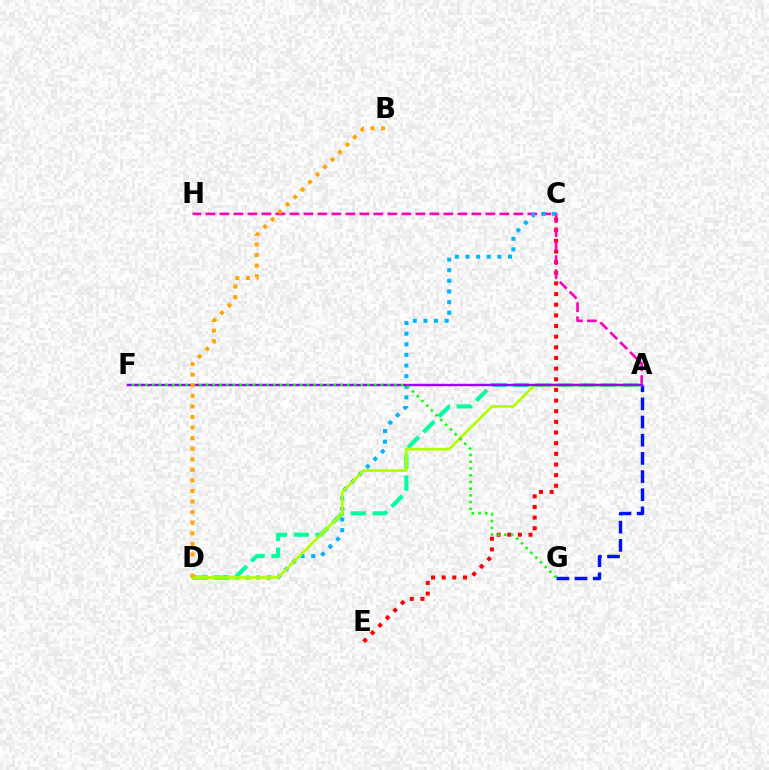{('C', 'E'): [{'color': '#ff0000', 'line_style': 'dotted', 'thickness': 2.89}], ('A', 'H'): [{'color': '#ff00bd', 'line_style': 'dashed', 'thickness': 1.9}], ('C', 'D'): [{'color': '#00b5ff', 'line_style': 'dotted', 'thickness': 2.89}], ('A', 'D'): [{'color': '#00ff9d', 'line_style': 'dashed', 'thickness': 2.98}, {'color': '#b3ff00', 'line_style': 'solid', 'thickness': 1.99}], ('A', 'G'): [{'color': '#0010ff', 'line_style': 'dashed', 'thickness': 2.47}], ('A', 'F'): [{'color': '#9b00ff', 'line_style': 'solid', 'thickness': 1.73}], ('F', 'G'): [{'color': '#08ff00', 'line_style': 'dotted', 'thickness': 1.83}], ('B', 'D'): [{'color': '#ffa500', 'line_style': 'dotted', 'thickness': 2.87}]}